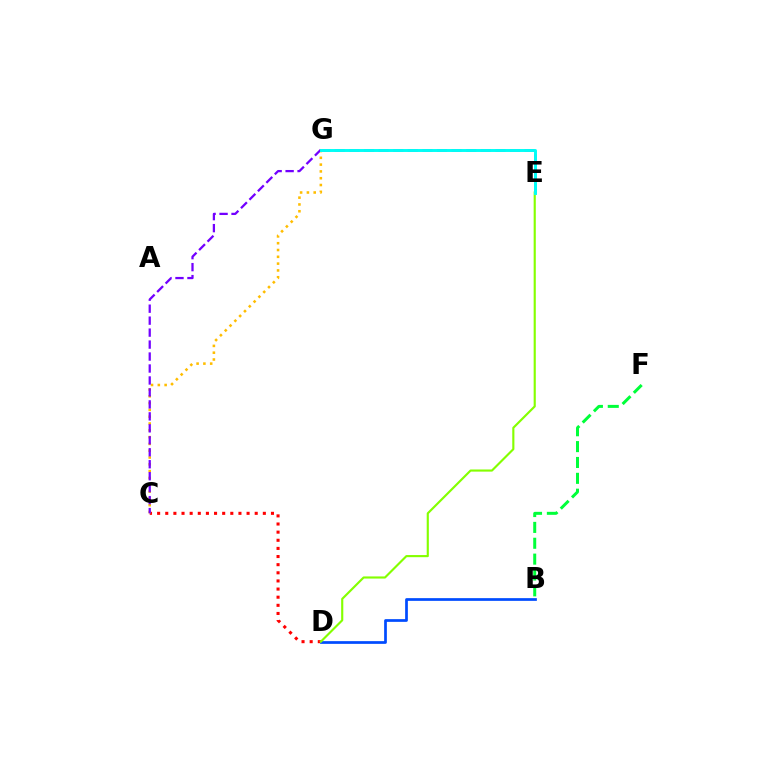{('E', 'G'): [{'color': '#ff00cf', 'line_style': 'dashed', 'thickness': 1.98}, {'color': '#00fff6', 'line_style': 'solid', 'thickness': 2.11}], ('C', 'D'): [{'color': '#ff0000', 'line_style': 'dotted', 'thickness': 2.21}], ('B', 'F'): [{'color': '#00ff39', 'line_style': 'dashed', 'thickness': 2.15}], ('B', 'D'): [{'color': '#004bff', 'line_style': 'solid', 'thickness': 1.96}], ('C', 'G'): [{'color': '#ffbd00', 'line_style': 'dotted', 'thickness': 1.85}, {'color': '#7200ff', 'line_style': 'dashed', 'thickness': 1.63}], ('D', 'E'): [{'color': '#84ff00', 'line_style': 'solid', 'thickness': 1.54}]}